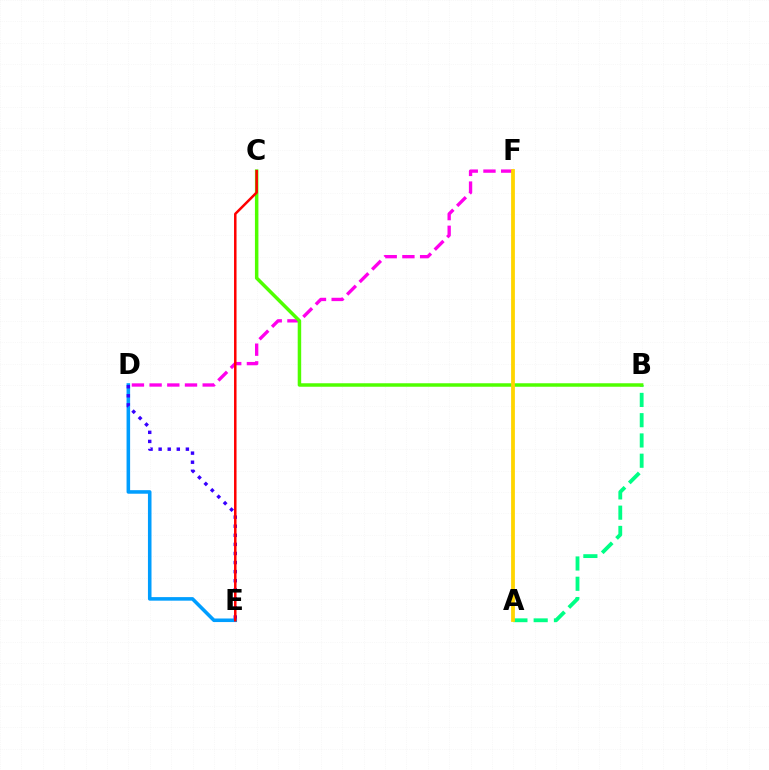{('A', 'B'): [{'color': '#00ff86', 'line_style': 'dashed', 'thickness': 2.75}], ('D', 'E'): [{'color': '#009eff', 'line_style': 'solid', 'thickness': 2.56}, {'color': '#3700ff', 'line_style': 'dotted', 'thickness': 2.47}], ('D', 'F'): [{'color': '#ff00ed', 'line_style': 'dashed', 'thickness': 2.4}], ('B', 'C'): [{'color': '#4fff00', 'line_style': 'solid', 'thickness': 2.51}], ('A', 'F'): [{'color': '#ffd500', 'line_style': 'solid', 'thickness': 2.73}], ('C', 'E'): [{'color': '#ff0000', 'line_style': 'solid', 'thickness': 1.8}]}